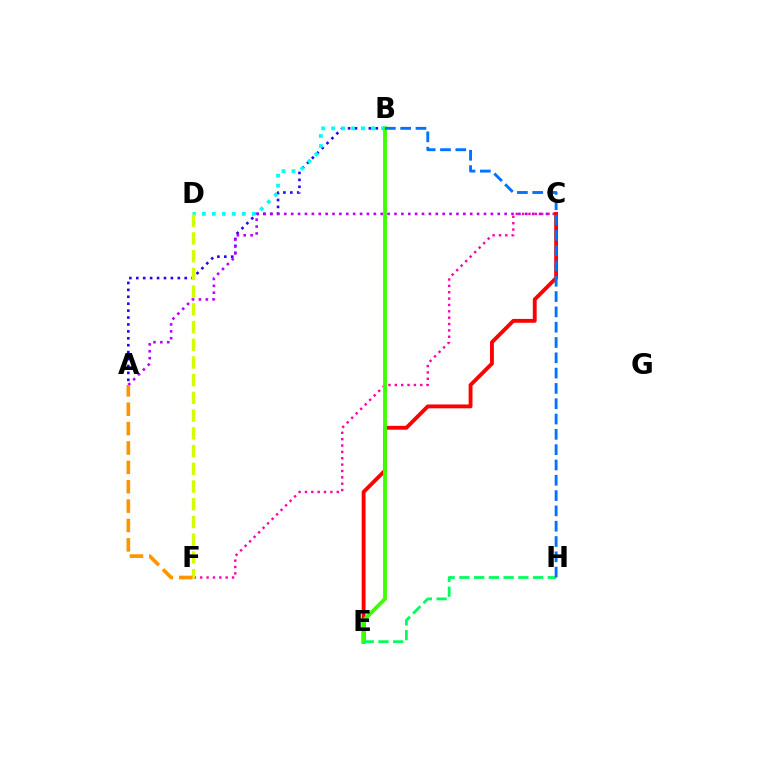{('A', 'B'): [{'color': '#2500ff', 'line_style': 'dotted', 'thickness': 1.88}], ('B', 'D'): [{'color': '#00fff6', 'line_style': 'dotted', 'thickness': 2.71}], ('A', 'C'): [{'color': '#b900ff', 'line_style': 'dotted', 'thickness': 1.87}], ('C', 'F'): [{'color': '#ff00ac', 'line_style': 'dotted', 'thickness': 1.73}], ('C', 'E'): [{'color': '#ff0000', 'line_style': 'solid', 'thickness': 2.78}], ('D', 'F'): [{'color': '#d1ff00', 'line_style': 'dashed', 'thickness': 2.41}], ('B', 'E'): [{'color': '#3dff00', 'line_style': 'solid', 'thickness': 2.76}], ('E', 'H'): [{'color': '#00ff5c', 'line_style': 'dashed', 'thickness': 2.0}], ('B', 'H'): [{'color': '#0074ff', 'line_style': 'dashed', 'thickness': 2.08}], ('A', 'F'): [{'color': '#ff9400', 'line_style': 'dashed', 'thickness': 2.63}]}